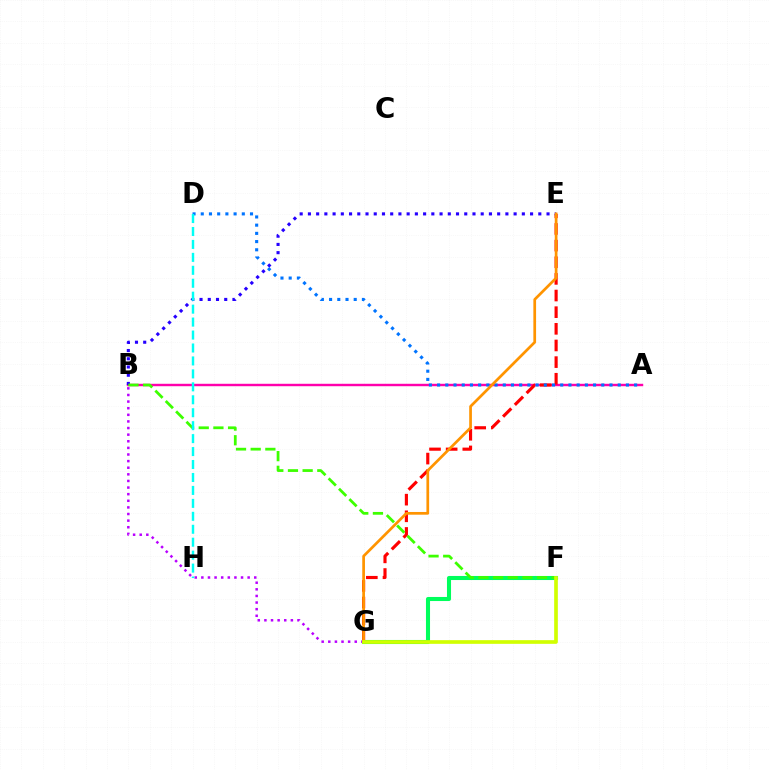{('B', 'G'): [{'color': '#b900ff', 'line_style': 'dotted', 'thickness': 1.8}], ('A', 'B'): [{'color': '#ff00ac', 'line_style': 'solid', 'thickness': 1.75}], ('E', 'G'): [{'color': '#ff0000', 'line_style': 'dashed', 'thickness': 2.26}, {'color': '#ff9400', 'line_style': 'solid', 'thickness': 1.96}], ('A', 'D'): [{'color': '#0074ff', 'line_style': 'dotted', 'thickness': 2.23}], ('B', 'E'): [{'color': '#2500ff', 'line_style': 'dotted', 'thickness': 2.24}], ('F', 'G'): [{'color': '#00ff5c', 'line_style': 'solid', 'thickness': 2.93}, {'color': '#d1ff00', 'line_style': 'solid', 'thickness': 2.65}], ('B', 'F'): [{'color': '#3dff00', 'line_style': 'dashed', 'thickness': 1.99}], ('D', 'H'): [{'color': '#00fff6', 'line_style': 'dashed', 'thickness': 1.76}]}